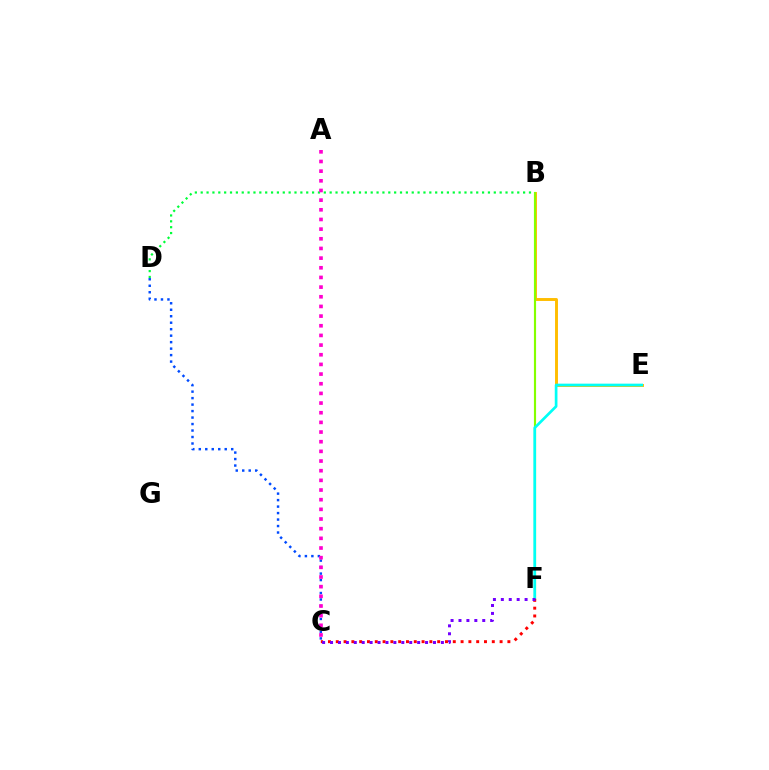{('B', 'E'): [{'color': '#ffbd00', 'line_style': 'solid', 'thickness': 2.1}], ('B', 'F'): [{'color': '#84ff00', 'line_style': 'solid', 'thickness': 1.55}], ('E', 'F'): [{'color': '#00fff6', 'line_style': 'solid', 'thickness': 1.94}], ('B', 'D'): [{'color': '#00ff39', 'line_style': 'dotted', 'thickness': 1.59}], ('C', 'F'): [{'color': '#ff0000', 'line_style': 'dotted', 'thickness': 2.12}, {'color': '#7200ff', 'line_style': 'dotted', 'thickness': 2.15}], ('C', 'D'): [{'color': '#004bff', 'line_style': 'dotted', 'thickness': 1.76}], ('A', 'C'): [{'color': '#ff00cf', 'line_style': 'dotted', 'thickness': 2.63}]}